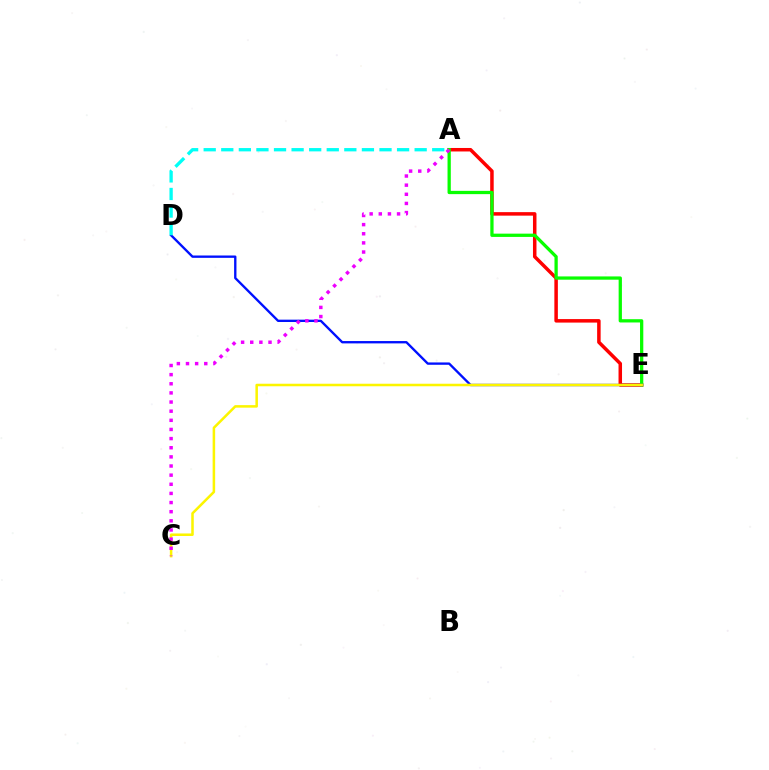{('A', 'E'): [{'color': '#ff0000', 'line_style': 'solid', 'thickness': 2.52}, {'color': '#08ff00', 'line_style': 'solid', 'thickness': 2.36}], ('D', 'E'): [{'color': '#0010ff', 'line_style': 'solid', 'thickness': 1.69}], ('A', 'D'): [{'color': '#00fff6', 'line_style': 'dashed', 'thickness': 2.39}], ('C', 'E'): [{'color': '#fcf500', 'line_style': 'solid', 'thickness': 1.82}], ('A', 'C'): [{'color': '#ee00ff', 'line_style': 'dotted', 'thickness': 2.48}]}